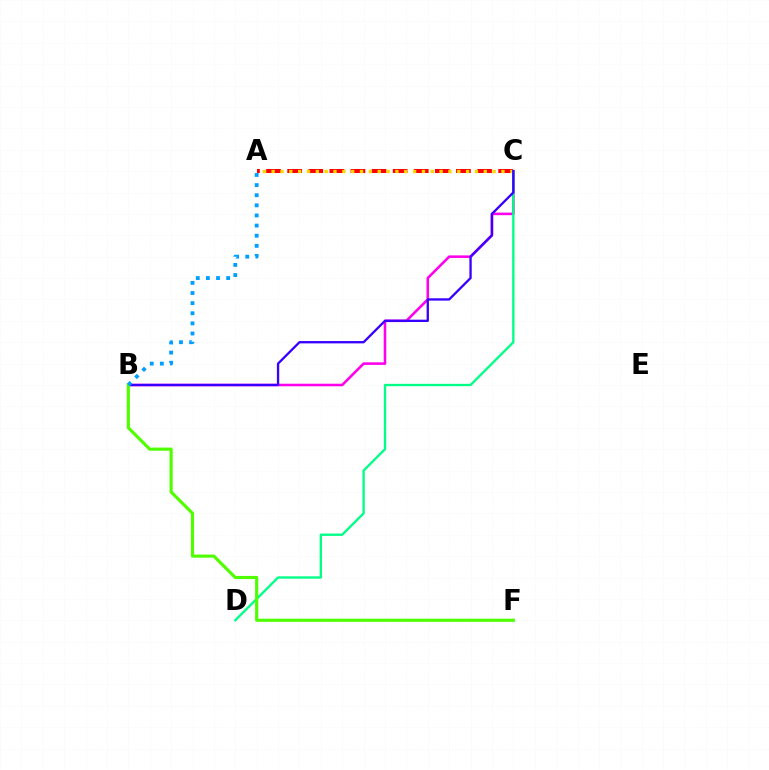{('B', 'C'): [{'color': '#ff00ed', 'line_style': 'solid', 'thickness': 1.85}, {'color': '#3700ff', 'line_style': 'solid', 'thickness': 1.66}], ('A', 'C'): [{'color': '#ff0000', 'line_style': 'dashed', 'thickness': 2.87}, {'color': '#ffd500', 'line_style': 'dotted', 'thickness': 2.4}], ('C', 'D'): [{'color': '#00ff86', 'line_style': 'solid', 'thickness': 1.68}], ('B', 'F'): [{'color': '#4fff00', 'line_style': 'solid', 'thickness': 2.27}], ('A', 'B'): [{'color': '#009eff', 'line_style': 'dotted', 'thickness': 2.75}]}